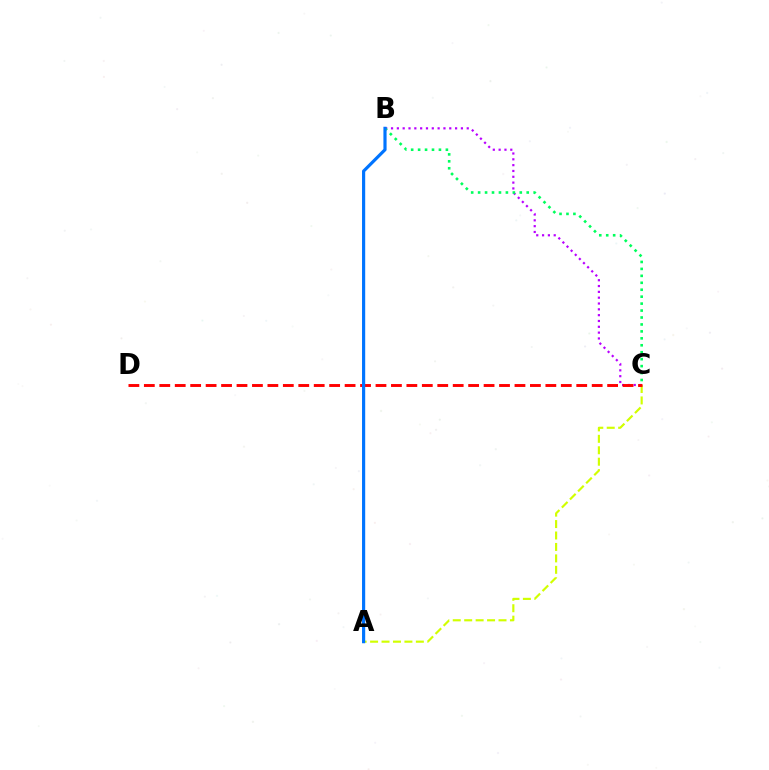{('B', 'C'): [{'color': '#b900ff', 'line_style': 'dotted', 'thickness': 1.58}, {'color': '#00ff5c', 'line_style': 'dotted', 'thickness': 1.89}], ('A', 'C'): [{'color': '#d1ff00', 'line_style': 'dashed', 'thickness': 1.55}], ('C', 'D'): [{'color': '#ff0000', 'line_style': 'dashed', 'thickness': 2.1}], ('A', 'B'): [{'color': '#0074ff', 'line_style': 'solid', 'thickness': 2.28}]}